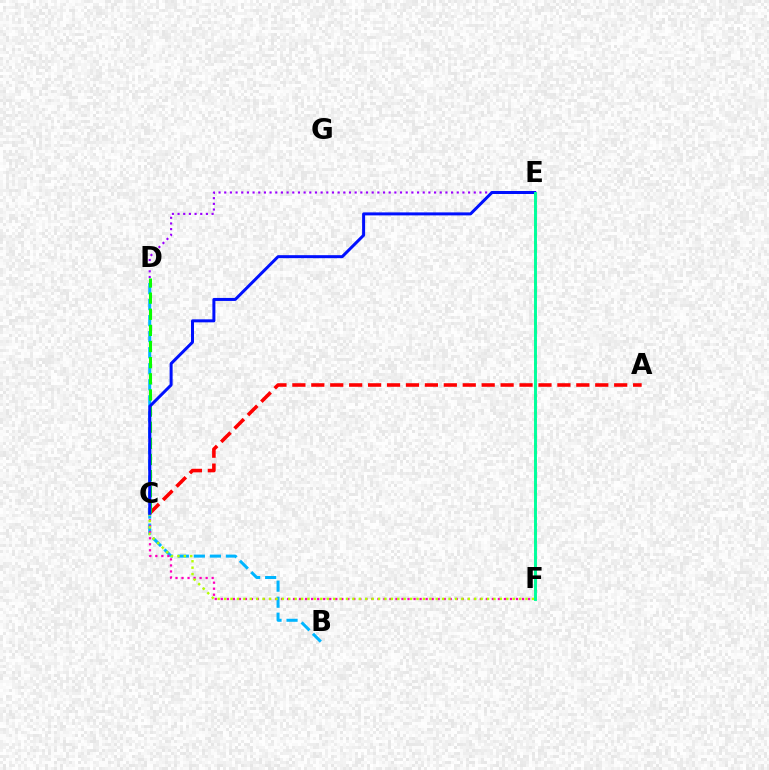{('E', 'F'): [{'color': '#ffa500', 'line_style': 'dotted', 'thickness': 2.19}, {'color': '#00ff9d', 'line_style': 'solid', 'thickness': 2.11}], ('D', 'E'): [{'color': '#9b00ff', 'line_style': 'dotted', 'thickness': 1.54}], ('B', 'D'): [{'color': '#00b5ff', 'line_style': 'dashed', 'thickness': 2.18}], ('C', 'F'): [{'color': '#ff00bd', 'line_style': 'dotted', 'thickness': 1.64}, {'color': '#b3ff00', 'line_style': 'dotted', 'thickness': 1.74}], ('A', 'C'): [{'color': '#ff0000', 'line_style': 'dashed', 'thickness': 2.57}], ('C', 'D'): [{'color': '#08ff00', 'line_style': 'dashed', 'thickness': 2.19}], ('C', 'E'): [{'color': '#0010ff', 'line_style': 'solid', 'thickness': 2.16}]}